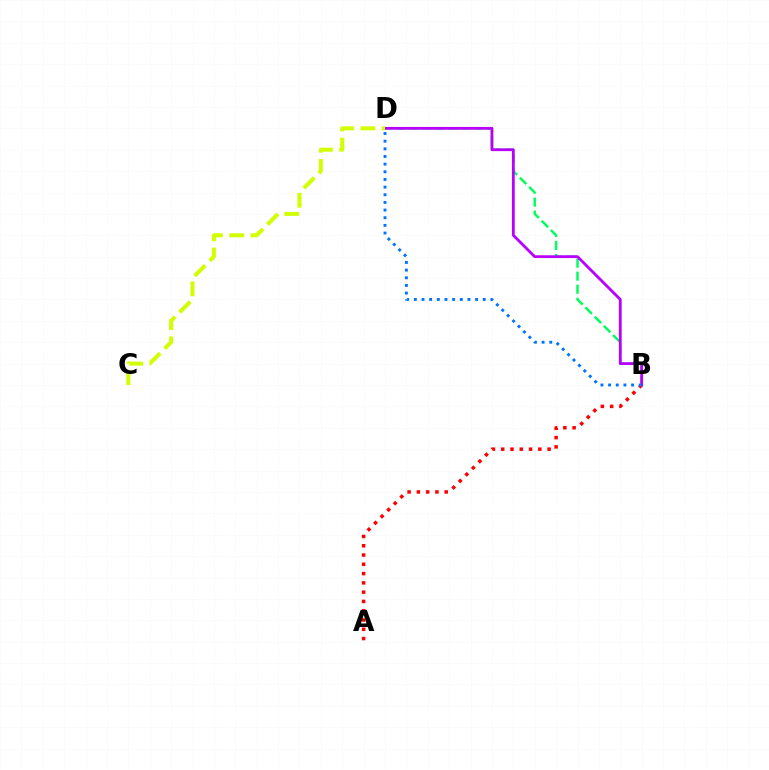{('B', 'D'): [{'color': '#00ff5c', 'line_style': 'dashed', 'thickness': 1.77}, {'color': '#b900ff', 'line_style': 'solid', 'thickness': 2.02}, {'color': '#0074ff', 'line_style': 'dotted', 'thickness': 2.08}], ('A', 'B'): [{'color': '#ff0000', 'line_style': 'dotted', 'thickness': 2.52}], ('C', 'D'): [{'color': '#d1ff00', 'line_style': 'dashed', 'thickness': 2.89}]}